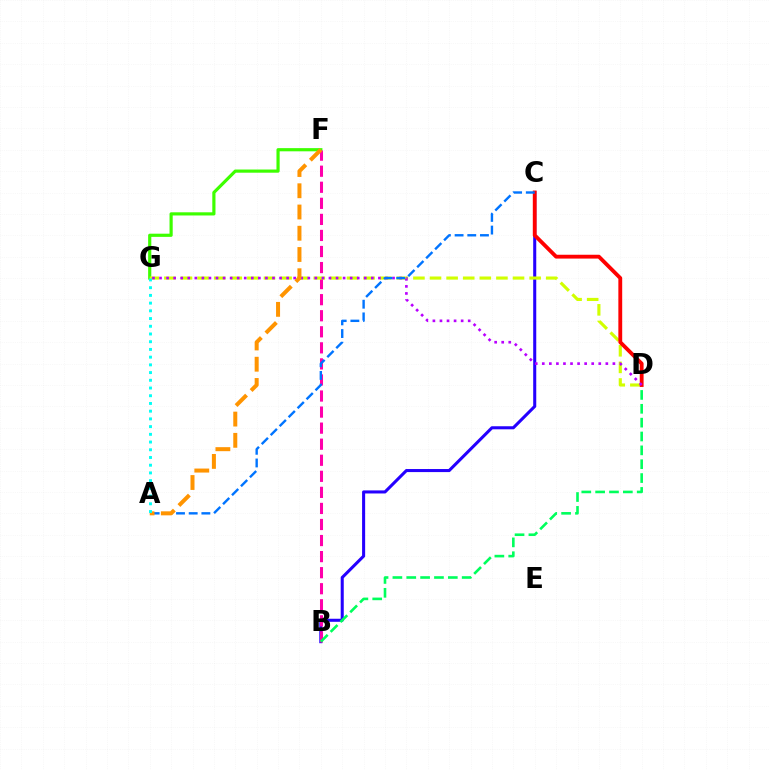{('F', 'G'): [{'color': '#3dff00', 'line_style': 'solid', 'thickness': 2.29}], ('B', 'C'): [{'color': '#2500ff', 'line_style': 'solid', 'thickness': 2.2}], ('B', 'F'): [{'color': '#ff00ac', 'line_style': 'dashed', 'thickness': 2.18}], ('D', 'G'): [{'color': '#d1ff00', 'line_style': 'dashed', 'thickness': 2.26}, {'color': '#b900ff', 'line_style': 'dotted', 'thickness': 1.92}], ('B', 'D'): [{'color': '#00ff5c', 'line_style': 'dashed', 'thickness': 1.88}], ('C', 'D'): [{'color': '#ff0000', 'line_style': 'solid', 'thickness': 2.76}], ('A', 'C'): [{'color': '#0074ff', 'line_style': 'dashed', 'thickness': 1.72}], ('A', 'F'): [{'color': '#ff9400', 'line_style': 'dashed', 'thickness': 2.89}], ('A', 'G'): [{'color': '#00fff6', 'line_style': 'dotted', 'thickness': 2.1}]}